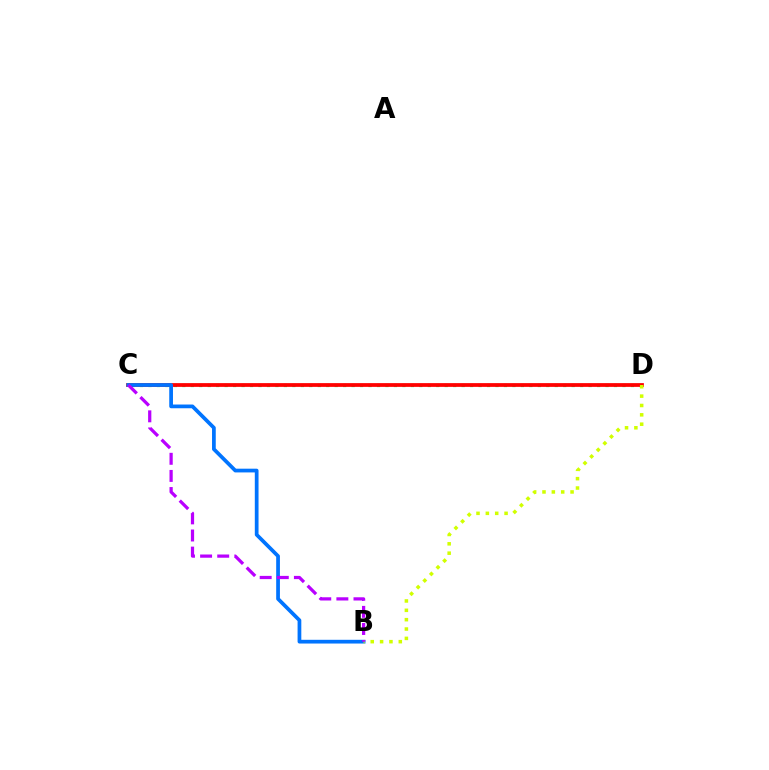{('C', 'D'): [{'color': '#00ff5c', 'line_style': 'dotted', 'thickness': 2.3}, {'color': '#ff0000', 'line_style': 'solid', 'thickness': 2.71}], ('B', 'C'): [{'color': '#0074ff', 'line_style': 'solid', 'thickness': 2.69}, {'color': '#b900ff', 'line_style': 'dashed', 'thickness': 2.32}], ('B', 'D'): [{'color': '#d1ff00', 'line_style': 'dotted', 'thickness': 2.54}]}